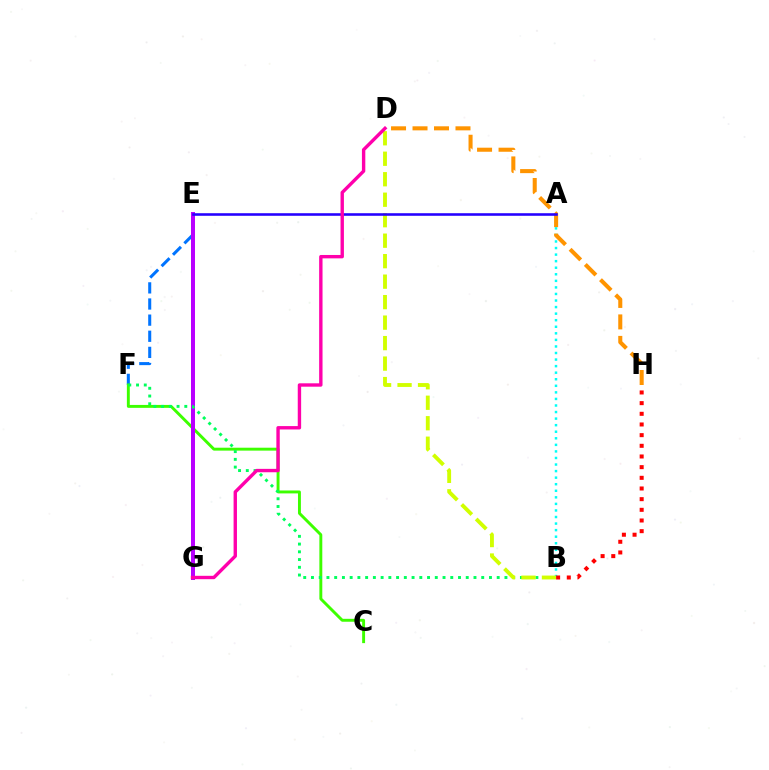{('A', 'B'): [{'color': '#00fff6', 'line_style': 'dotted', 'thickness': 1.78}], ('E', 'F'): [{'color': '#0074ff', 'line_style': 'dashed', 'thickness': 2.19}], ('D', 'H'): [{'color': '#ff9400', 'line_style': 'dashed', 'thickness': 2.92}], ('C', 'F'): [{'color': '#3dff00', 'line_style': 'solid', 'thickness': 2.1}], ('E', 'G'): [{'color': '#b900ff', 'line_style': 'solid', 'thickness': 2.88}], ('B', 'F'): [{'color': '#00ff5c', 'line_style': 'dotted', 'thickness': 2.1}], ('B', 'D'): [{'color': '#d1ff00', 'line_style': 'dashed', 'thickness': 2.78}], ('B', 'H'): [{'color': '#ff0000', 'line_style': 'dotted', 'thickness': 2.9}], ('A', 'E'): [{'color': '#2500ff', 'line_style': 'solid', 'thickness': 1.85}], ('D', 'G'): [{'color': '#ff00ac', 'line_style': 'solid', 'thickness': 2.44}]}